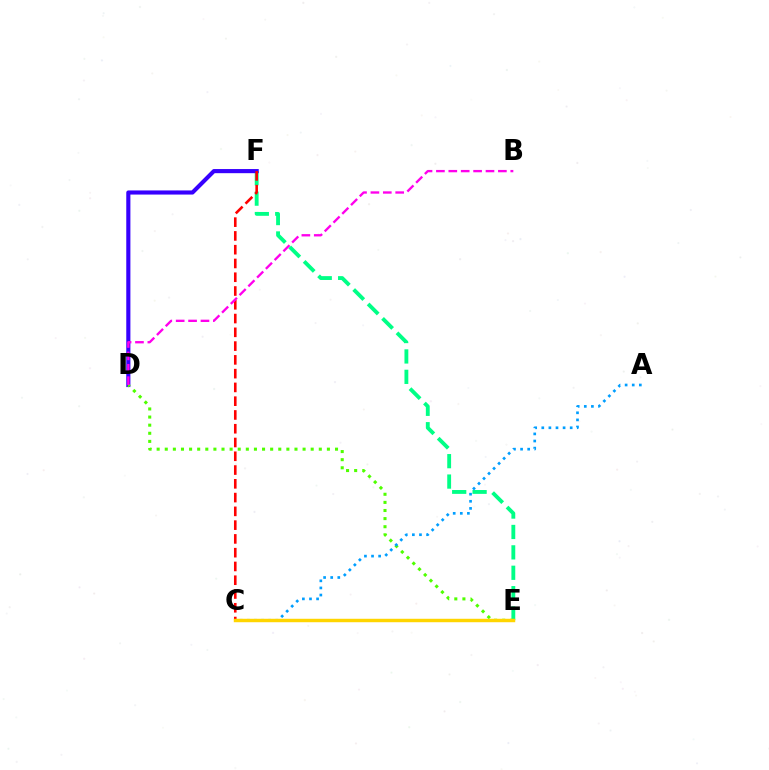{('E', 'F'): [{'color': '#00ff86', 'line_style': 'dashed', 'thickness': 2.77}], ('D', 'F'): [{'color': '#3700ff', 'line_style': 'solid', 'thickness': 2.97}], ('C', 'F'): [{'color': '#ff0000', 'line_style': 'dashed', 'thickness': 1.87}], ('D', 'E'): [{'color': '#4fff00', 'line_style': 'dotted', 'thickness': 2.2}], ('A', 'C'): [{'color': '#009eff', 'line_style': 'dotted', 'thickness': 1.93}], ('B', 'D'): [{'color': '#ff00ed', 'line_style': 'dashed', 'thickness': 1.68}], ('C', 'E'): [{'color': '#ffd500', 'line_style': 'solid', 'thickness': 2.48}]}